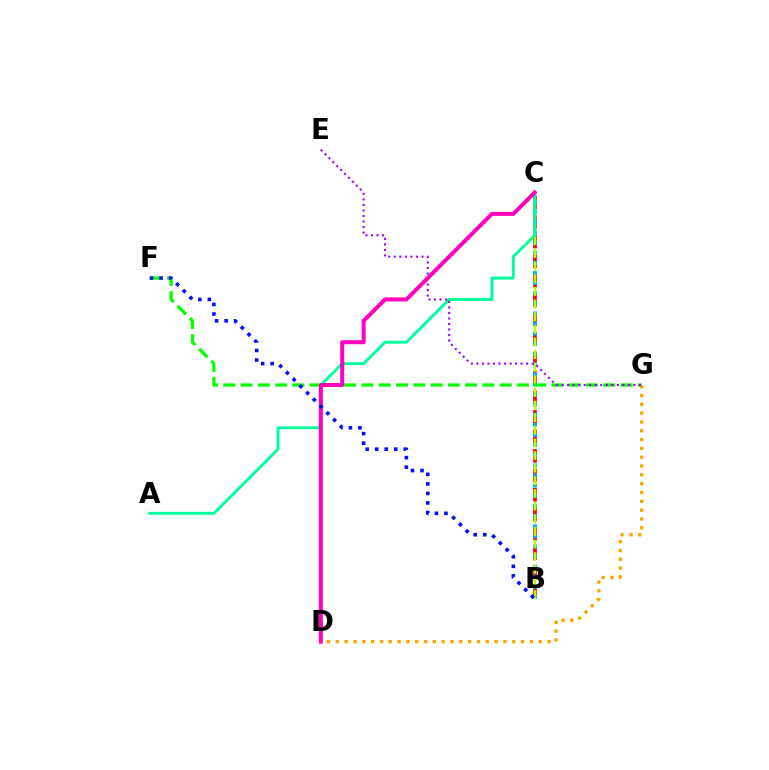{('B', 'C'): [{'color': '#ff0000', 'line_style': 'dashed', 'thickness': 2.65}, {'color': '#00b5ff', 'line_style': 'dotted', 'thickness': 2.75}, {'color': '#b3ff00', 'line_style': 'dashed', 'thickness': 1.72}], ('F', 'G'): [{'color': '#08ff00', 'line_style': 'dashed', 'thickness': 2.35}], ('A', 'C'): [{'color': '#00ff9d', 'line_style': 'solid', 'thickness': 2.09}], ('D', 'G'): [{'color': '#ffa500', 'line_style': 'dotted', 'thickness': 2.4}], ('E', 'G'): [{'color': '#9b00ff', 'line_style': 'dotted', 'thickness': 1.5}], ('C', 'D'): [{'color': '#ff00bd', 'line_style': 'solid', 'thickness': 2.89}], ('B', 'F'): [{'color': '#0010ff', 'line_style': 'dotted', 'thickness': 2.59}]}